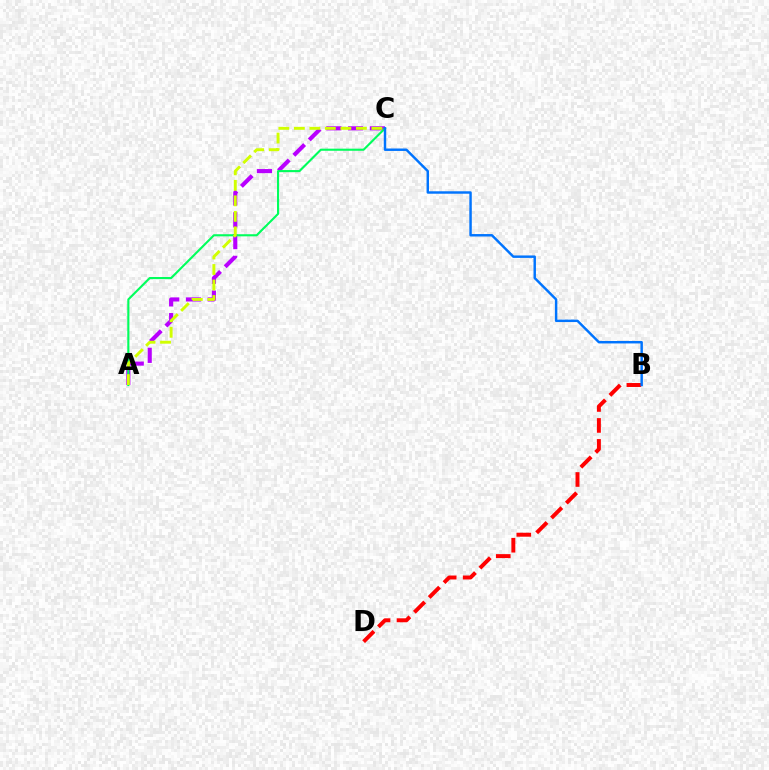{('A', 'C'): [{'color': '#b900ff', 'line_style': 'dashed', 'thickness': 2.96}, {'color': '#00ff5c', 'line_style': 'solid', 'thickness': 1.53}, {'color': '#d1ff00', 'line_style': 'dashed', 'thickness': 2.11}], ('B', 'D'): [{'color': '#ff0000', 'line_style': 'dashed', 'thickness': 2.85}], ('B', 'C'): [{'color': '#0074ff', 'line_style': 'solid', 'thickness': 1.76}]}